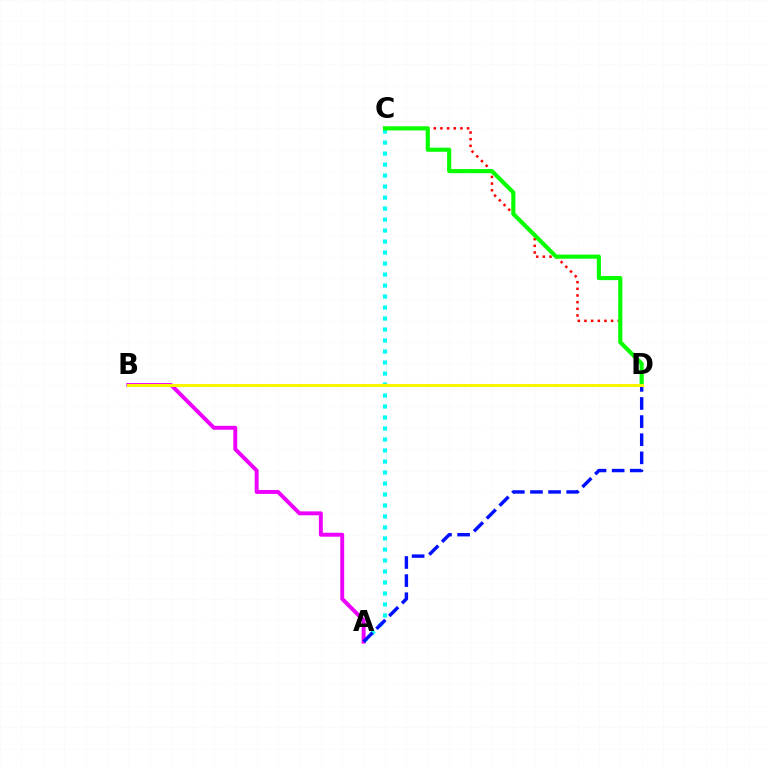{('A', 'C'): [{'color': '#00fff6', 'line_style': 'dotted', 'thickness': 2.99}], ('C', 'D'): [{'color': '#ff0000', 'line_style': 'dotted', 'thickness': 1.81}, {'color': '#08ff00', 'line_style': 'solid', 'thickness': 2.97}], ('A', 'B'): [{'color': '#ee00ff', 'line_style': 'solid', 'thickness': 2.83}], ('A', 'D'): [{'color': '#0010ff', 'line_style': 'dashed', 'thickness': 2.46}], ('B', 'D'): [{'color': '#fcf500', 'line_style': 'solid', 'thickness': 2.2}]}